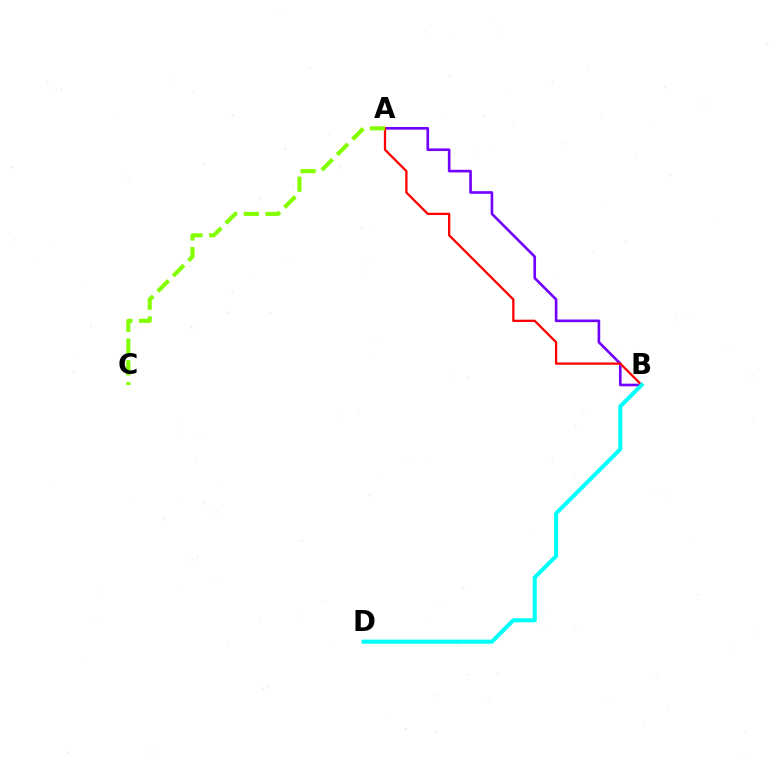{('A', 'B'): [{'color': '#7200ff', 'line_style': 'solid', 'thickness': 1.9}, {'color': '#ff0000', 'line_style': 'solid', 'thickness': 1.65}], ('B', 'D'): [{'color': '#00fff6', 'line_style': 'solid', 'thickness': 2.92}], ('A', 'C'): [{'color': '#84ff00', 'line_style': 'dashed', 'thickness': 2.96}]}